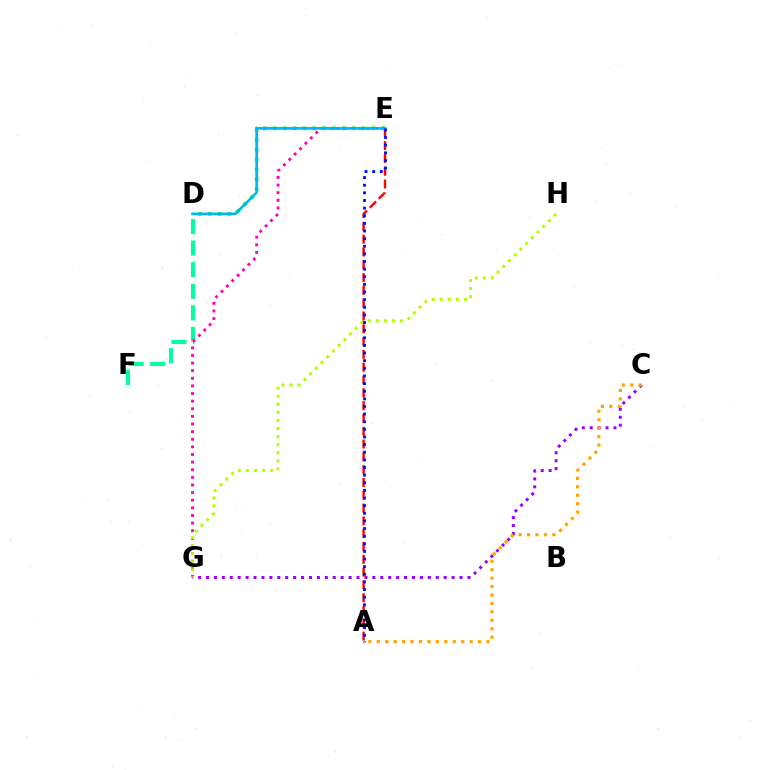{('D', 'F'): [{'color': '#00ff9d', 'line_style': 'dashed', 'thickness': 2.93}], ('C', 'G'): [{'color': '#9b00ff', 'line_style': 'dotted', 'thickness': 2.15}], ('A', 'E'): [{'color': '#ff0000', 'line_style': 'dashed', 'thickness': 1.74}, {'color': '#0010ff', 'line_style': 'dotted', 'thickness': 2.07}], ('A', 'C'): [{'color': '#ffa500', 'line_style': 'dotted', 'thickness': 2.29}], ('E', 'G'): [{'color': '#ff00bd', 'line_style': 'dotted', 'thickness': 2.07}], ('D', 'E'): [{'color': '#08ff00', 'line_style': 'dotted', 'thickness': 2.68}, {'color': '#00b5ff', 'line_style': 'solid', 'thickness': 1.92}], ('G', 'H'): [{'color': '#b3ff00', 'line_style': 'dotted', 'thickness': 2.19}]}